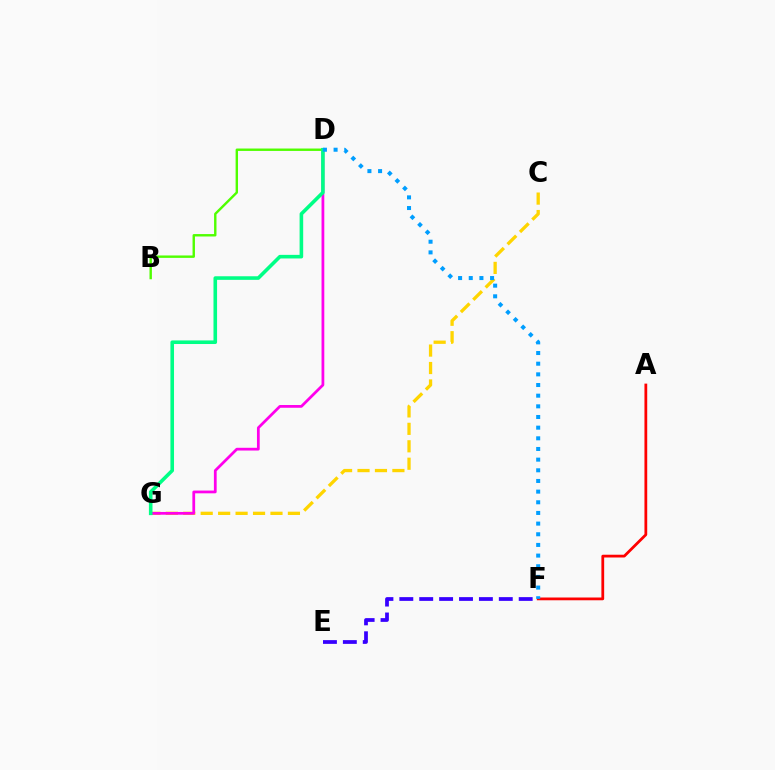{('C', 'G'): [{'color': '#ffd500', 'line_style': 'dashed', 'thickness': 2.37}], ('B', 'D'): [{'color': '#4fff00', 'line_style': 'solid', 'thickness': 1.73}], ('D', 'G'): [{'color': '#ff00ed', 'line_style': 'solid', 'thickness': 1.98}, {'color': '#00ff86', 'line_style': 'solid', 'thickness': 2.59}], ('A', 'F'): [{'color': '#ff0000', 'line_style': 'solid', 'thickness': 2.0}], ('E', 'F'): [{'color': '#3700ff', 'line_style': 'dashed', 'thickness': 2.7}], ('D', 'F'): [{'color': '#009eff', 'line_style': 'dotted', 'thickness': 2.9}]}